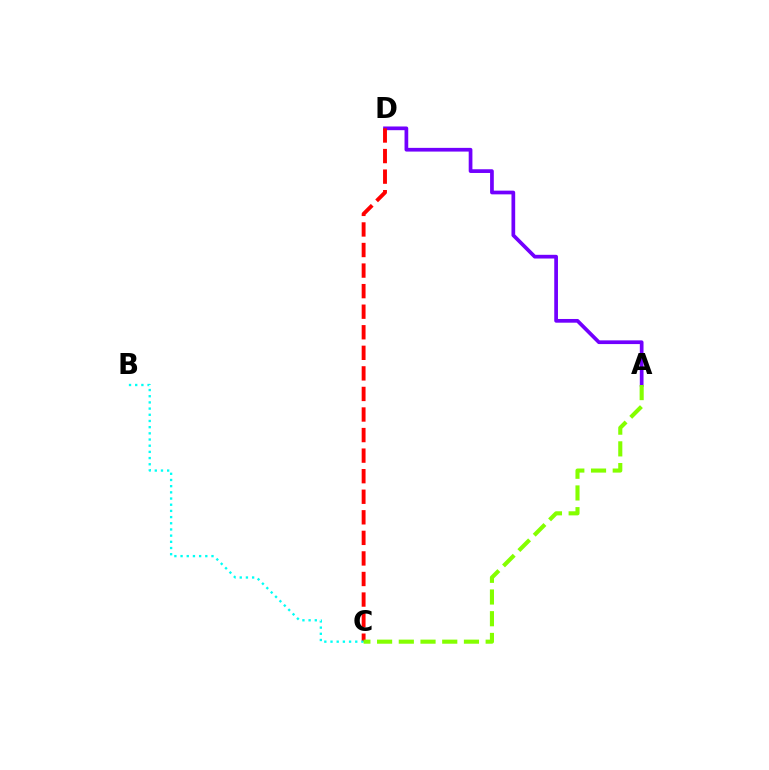{('A', 'D'): [{'color': '#7200ff', 'line_style': 'solid', 'thickness': 2.67}], ('C', 'D'): [{'color': '#ff0000', 'line_style': 'dashed', 'thickness': 2.79}], ('B', 'C'): [{'color': '#00fff6', 'line_style': 'dotted', 'thickness': 1.68}], ('A', 'C'): [{'color': '#84ff00', 'line_style': 'dashed', 'thickness': 2.95}]}